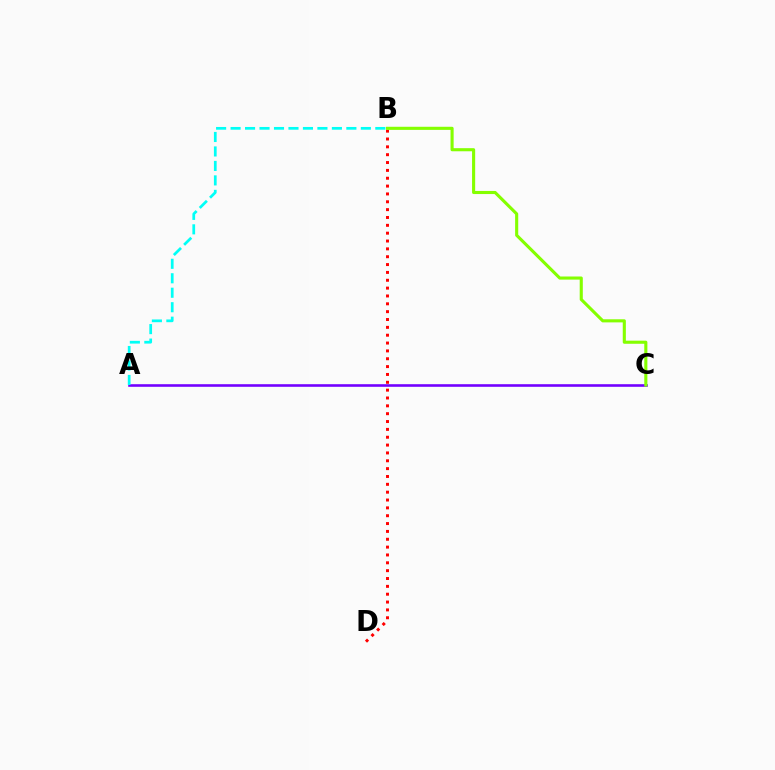{('A', 'C'): [{'color': '#7200ff', 'line_style': 'solid', 'thickness': 1.87}], ('B', 'D'): [{'color': '#ff0000', 'line_style': 'dotted', 'thickness': 2.13}], ('B', 'C'): [{'color': '#84ff00', 'line_style': 'solid', 'thickness': 2.23}], ('A', 'B'): [{'color': '#00fff6', 'line_style': 'dashed', 'thickness': 1.97}]}